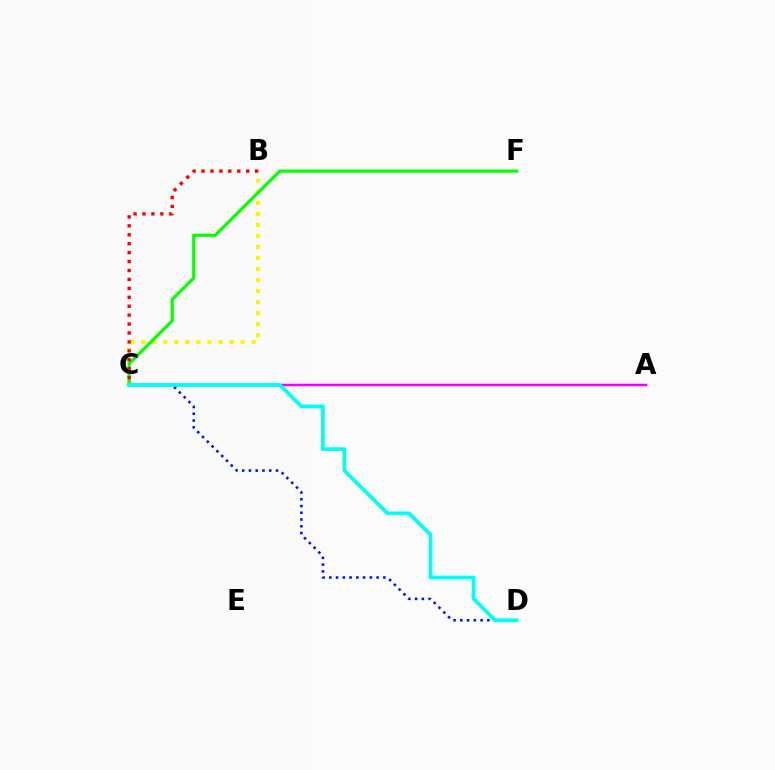{('B', 'C'): [{'color': '#fcf500', 'line_style': 'dotted', 'thickness': 3.0}, {'color': '#ff0000', 'line_style': 'dotted', 'thickness': 2.43}], ('C', 'F'): [{'color': '#08ff00', 'line_style': 'solid', 'thickness': 2.31}], ('A', 'C'): [{'color': '#ee00ff', 'line_style': 'solid', 'thickness': 1.8}], ('C', 'D'): [{'color': '#0010ff', 'line_style': 'dotted', 'thickness': 1.84}, {'color': '#00fff6', 'line_style': 'solid', 'thickness': 2.67}]}